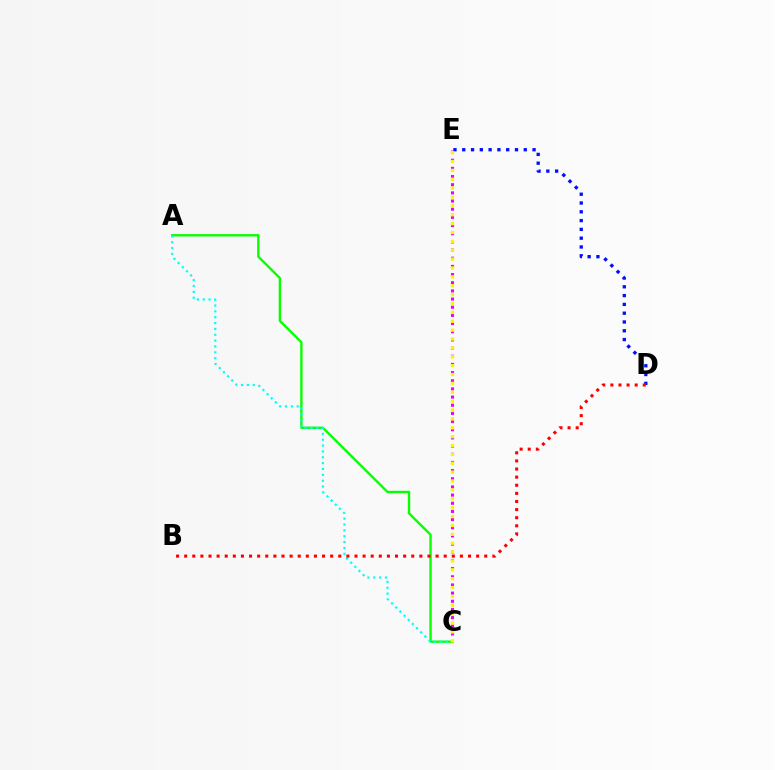{('C', 'E'): [{'color': '#ee00ff', 'line_style': 'dotted', 'thickness': 2.22}, {'color': '#fcf500', 'line_style': 'dotted', 'thickness': 2.41}], ('D', 'E'): [{'color': '#0010ff', 'line_style': 'dotted', 'thickness': 2.39}], ('A', 'C'): [{'color': '#08ff00', 'line_style': 'solid', 'thickness': 1.7}, {'color': '#00fff6', 'line_style': 'dotted', 'thickness': 1.59}], ('B', 'D'): [{'color': '#ff0000', 'line_style': 'dotted', 'thickness': 2.2}]}